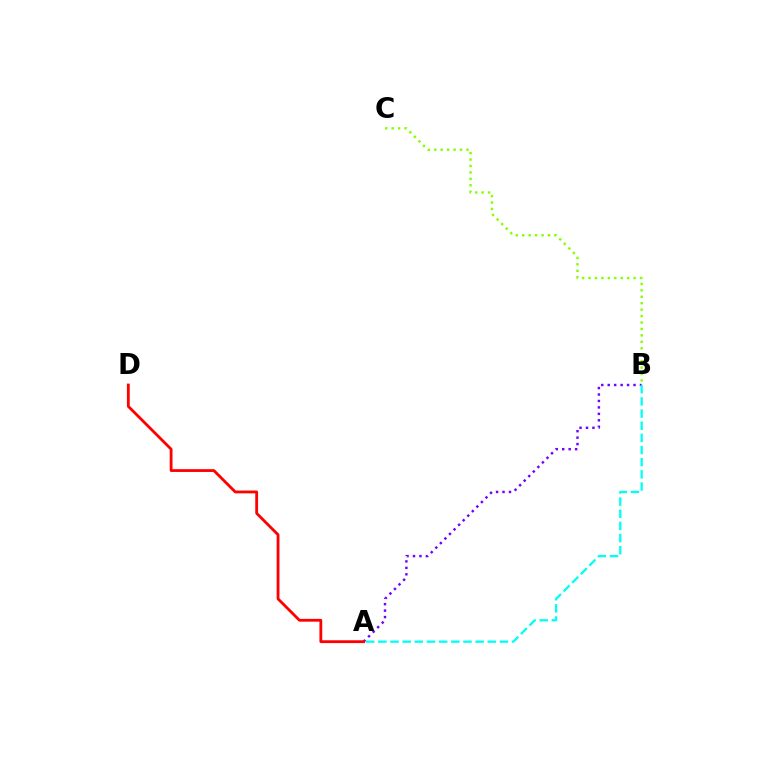{('B', 'C'): [{'color': '#84ff00', 'line_style': 'dotted', 'thickness': 1.75}], ('A', 'B'): [{'color': '#7200ff', 'line_style': 'dotted', 'thickness': 1.75}, {'color': '#00fff6', 'line_style': 'dashed', 'thickness': 1.65}], ('A', 'D'): [{'color': '#ff0000', 'line_style': 'solid', 'thickness': 2.02}]}